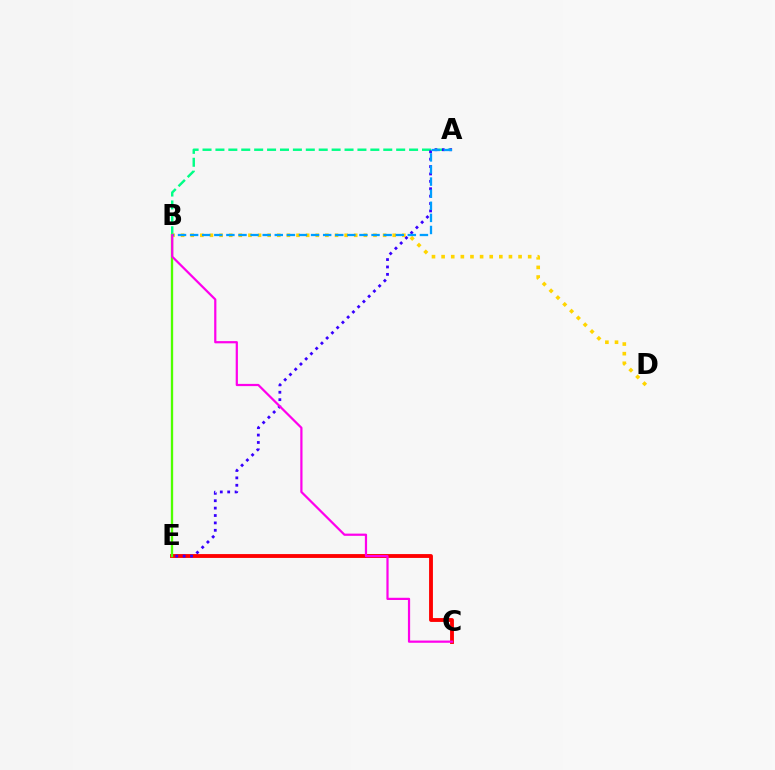{('A', 'B'): [{'color': '#00ff86', 'line_style': 'dashed', 'thickness': 1.75}, {'color': '#009eff', 'line_style': 'dashed', 'thickness': 1.64}], ('C', 'E'): [{'color': '#ff0000', 'line_style': 'solid', 'thickness': 2.77}], ('B', 'D'): [{'color': '#ffd500', 'line_style': 'dotted', 'thickness': 2.61}], ('A', 'E'): [{'color': '#3700ff', 'line_style': 'dotted', 'thickness': 2.01}], ('B', 'E'): [{'color': '#4fff00', 'line_style': 'solid', 'thickness': 1.68}], ('B', 'C'): [{'color': '#ff00ed', 'line_style': 'solid', 'thickness': 1.6}]}